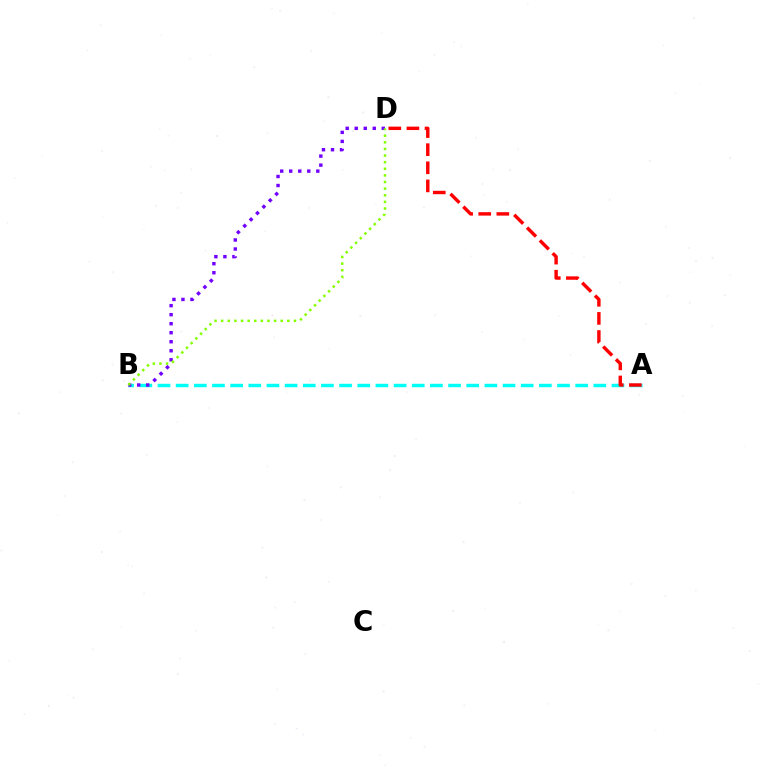{('A', 'B'): [{'color': '#00fff6', 'line_style': 'dashed', 'thickness': 2.47}], ('B', 'D'): [{'color': '#7200ff', 'line_style': 'dotted', 'thickness': 2.45}, {'color': '#84ff00', 'line_style': 'dotted', 'thickness': 1.8}], ('A', 'D'): [{'color': '#ff0000', 'line_style': 'dashed', 'thickness': 2.46}]}